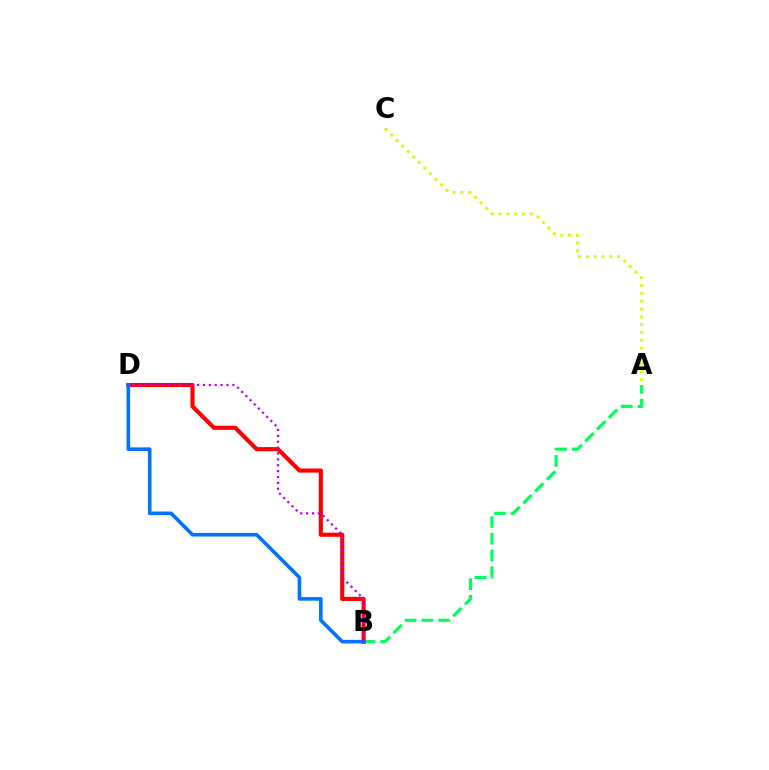{('A', 'C'): [{'color': '#d1ff00', 'line_style': 'dotted', 'thickness': 2.13}], ('A', 'B'): [{'color': '#00ff5c', 'line_style': 'dashed', 'thickness': 2.27}], ('B', 'D'): [{'color': '#ff0000', 'line_style': 'solid', 'thickness': 2.97}, {'color': '#0074ff', 'line_style': 'solid', 'thickness': 2.6}, {'color': '#b900ff', 'line_style': 'dotted', 'thickness': 1.6}]}